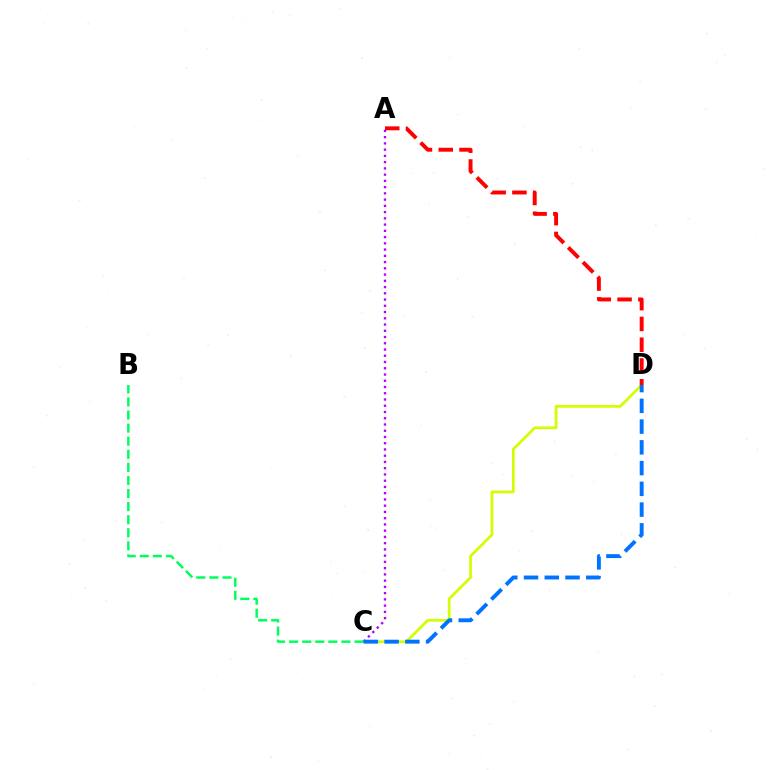{('C', 'D'): [{'color': '#d1ff00', 'line_style': 'solid', 'thickness': 1.96}, {'color': '#0074ff', 'line_style': 'dashed', 'thickness': 2.82}], ('A', 'D'): [{'color': '#ff0000', 'line_style': 'dashed', 'thickness': 2.82}], ('A', 'C'): [{'color': '#b900ff', 'line_style': 'dotted', 'thickness': 1.7}], ('B', 'C'): [{'color': '#00ff5c', 'line_style': 'dashed', 'thickness': 1.78}]}